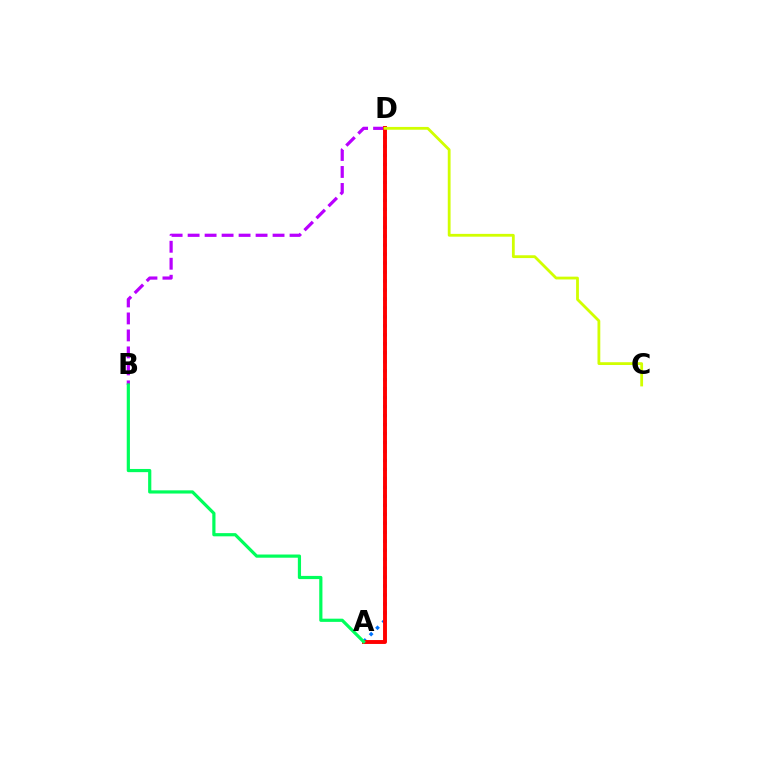{('A', 'D'): [{'color': '#0074ff', 'line_style': 'dotted', 'thickness': 2.44}, {'color': '#ff0000', 'line_style': 'solid', 'thickness': 2.81}], ('B', 'D'): [{'color': '#b900ff', 'line_style': 'dashed', 'thickness': 2.31}], ('C', 'D'): [{'color': '#d1ff00', 'line_style': 'solid', 'thickness': 2.02}], ('A', 'B'): [{'color': '#00ff5c', 'line_style': 'solid', 'thickness': 2.3}]}